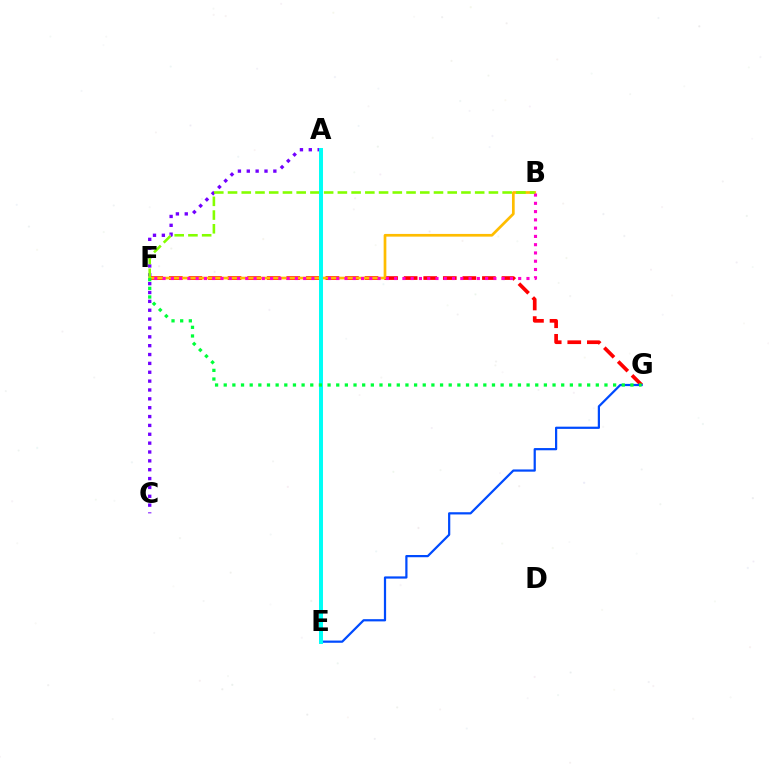{('F', 'G'): [{'color': '#ff0000', 'line_style': 'dashed', 'thickness': 2.66}, {'color': '#00ff39', 'line_style': 'dotted', 'thickness': 2.35}], ('A', 'C'): [{'color': '#7200ff', 'line_style': 'dotted', 'thickness': 2.41}], ('E', 'G'): [{'color': '#004bff', 'line_style': 'solid', 'thickness': 1.6}], ('B', 'F'): [{'color': '#ffbd00', 'line_style': 'solid', 'thickness': 1.95}, {'color': '#ff00cf', 'line_style': 'dotted', 'thickness': 2.25}, {'color': '#84ff00', 'line_style': 'dashed', 'thickness': 1.87}], ('A', 'E'): [{'color': '#00fff6', 'line_style': 'solid', 'thickness': 2.86}]}